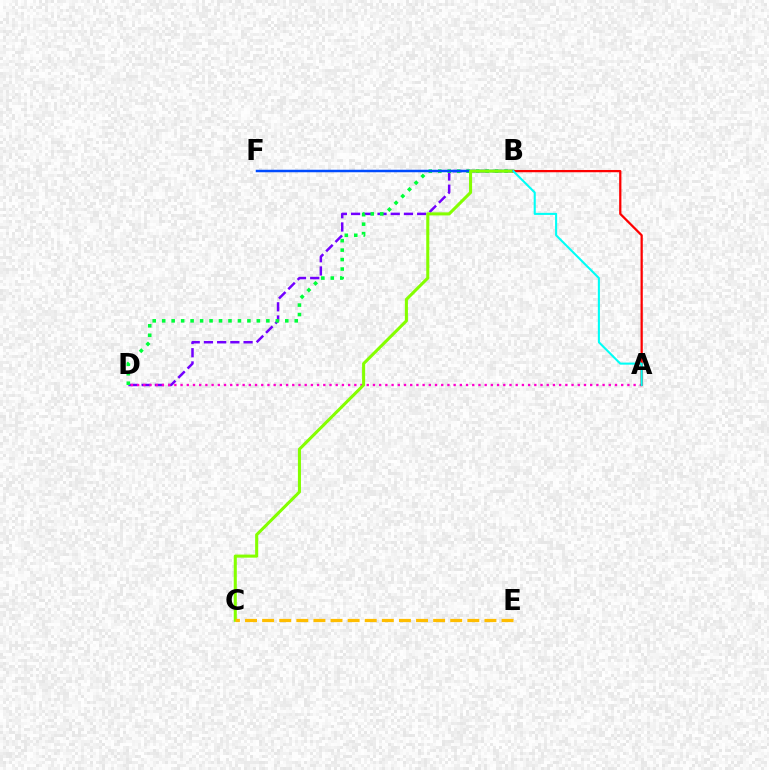{('B', 'D'): [{'color': '#7200ff', 'line_style': 'dashed', 'thickness': 1.8}, {'color': '#00ff39', 'line_style': 'dotted', 'thickness': 2.57}], ('A', 'D'): [{'color': '#ff00cf', 'line_style': 'dotted', 'thickness': 1.69}], ('B', 'F'): [{'color': '#004bff', 'line_style': 'solid', 'thickness': 1.8}], ('B', 'C'): [{'color': '#84ff00', 'line_style': 'solid', 'thickness': 2.2}], ('A', 'B'): [{'color': '#ff0000', 'line_style': 'solid', 'thickness': 1.62}, {'color': '#00fff6', 'line_style': 'solid', 'thickness': 1.51}], ('C', 'E'): [{'color': '#ffbd00', 'line_style': 'dashed', 'thickness': 2.32}]}